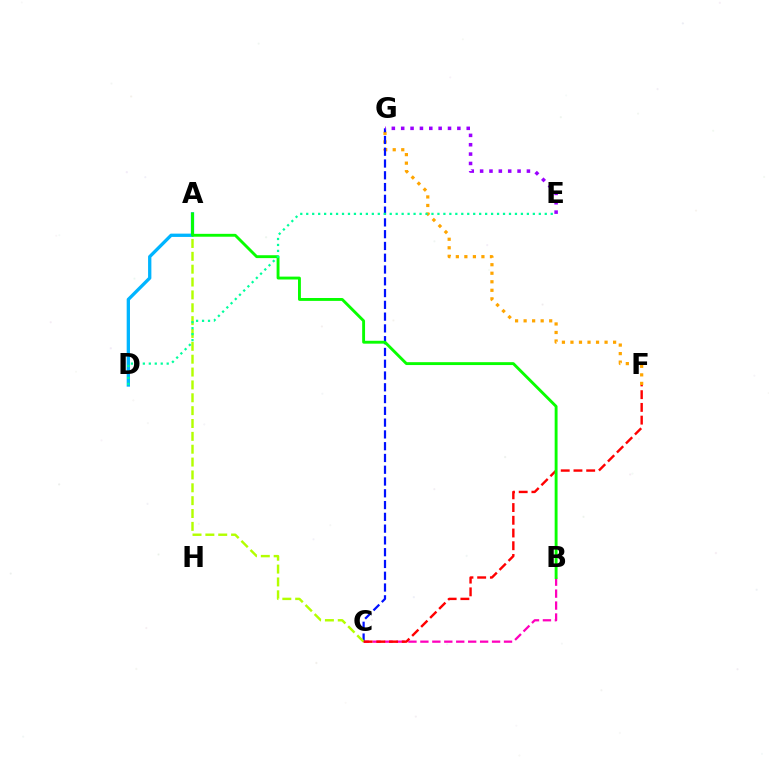{('F', 'G'): [{'color': '#ffa500', 'line_style': 'dotted', 'thickness': 2.32}], ('B', 'C'): [{'color': '#ff00bd', 'line_style': 'dashed', 'thickness': 1.62}], ('C', 'G'): [{'color': '#0010ff', 'line_style': 'dashed', 'thickness': 1.6}], ('A', 'C'): [{'color': '#b3ff00', 'line_style': 'dashed', 'thickness': 1.75}], ('A', 'D'): [{'color': '#00b5ff', 'line_style': 'solid', 'thickness': 2.38}], ('E', 'G'): [{'color': '#9b00ff', 'line_style': 'dotted', 'thickness': 2.54}], ('C', 'F'): [{'color': '#ff0000', 'line_style': 'dashed', 'thickness': 1.73}], ('A', 'B'): [{'color': '#08ff00', 'line_style': 'solid', 'thickness': 2.08}], ('D', 'E'): [{'color': '#00ff9d', 'line_style': 'dotted', 'thickness': 1.62}]}